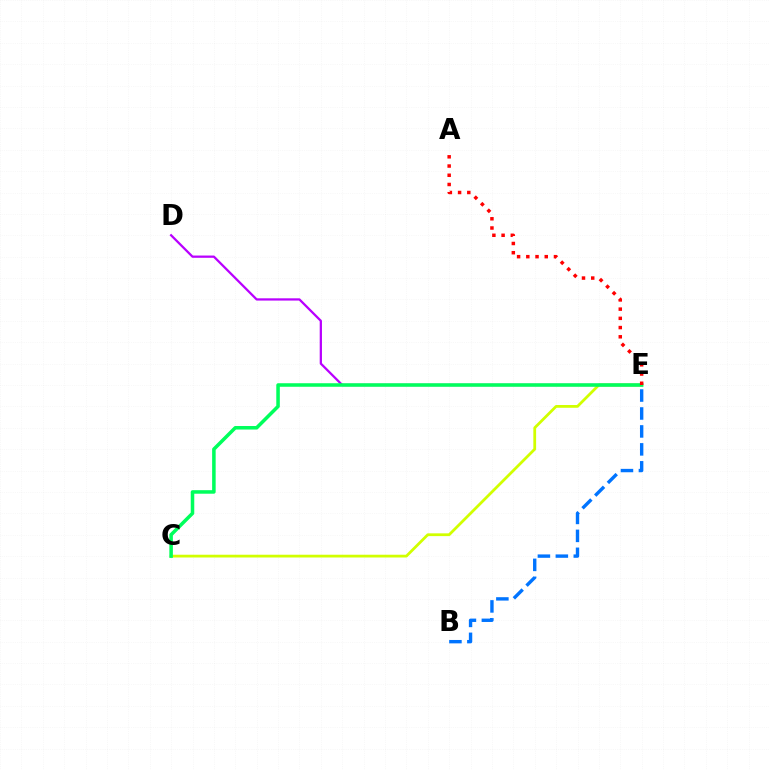{('C', 'E'): [{'color': '#d1ff00', 'line_style': 'solid', 'thickness': 2.0}, {'color': '#00ff5c', 'line_style': 'solid', 'thickness': 2.54}], ('B', 'E'): [{'color': '#0074ff', 'line_style': 'dashed', 'thickness': 2.44}], ('D', 'E'): [{'color': '#b900ff', 'line_style': 'solid', 'thickness': 1.63}], ('A', 'E'): [{'color': '#ff0000', 'line_style': 'dotted', 'thickness': 2.51}]}